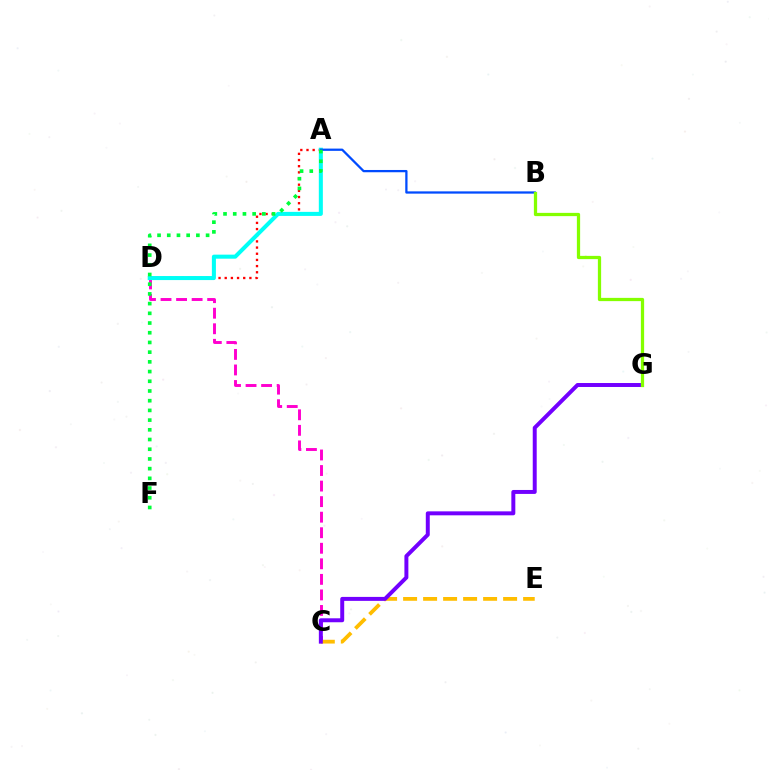{('C', 'D'): [{'color': '#ff00cf', 'line_style': 'dashed', 'thickness': 2.11}], ('C', 'E'): [{'color': '#ffbd00', 'line_style': 'dashed', 'thickness': 2.72}], ('A', 'D'): [{'color': '#ff0000', 'line_style': 'dotted', 'thickness': 1.68}, {'color': '#00fff6', 'line_style': 'solid', 'thickness': 2.91}], ('A', 'B'): [{'color': '#004bff', 'line_style': 'solid', 'thickness': 1.63}], ('C', 'G'): [{'color': '#7200ff', 'line_style': 'solid', 'thickness': 2.85}], ('B', 'G'): [{'color': '#84ff00', 'line_style': 'solid', 'thickness': 2.34}], ('A', 'F'): [{'color': '#00ff39', 'line_style': 'dotted', 'thickness': 2.64}]}